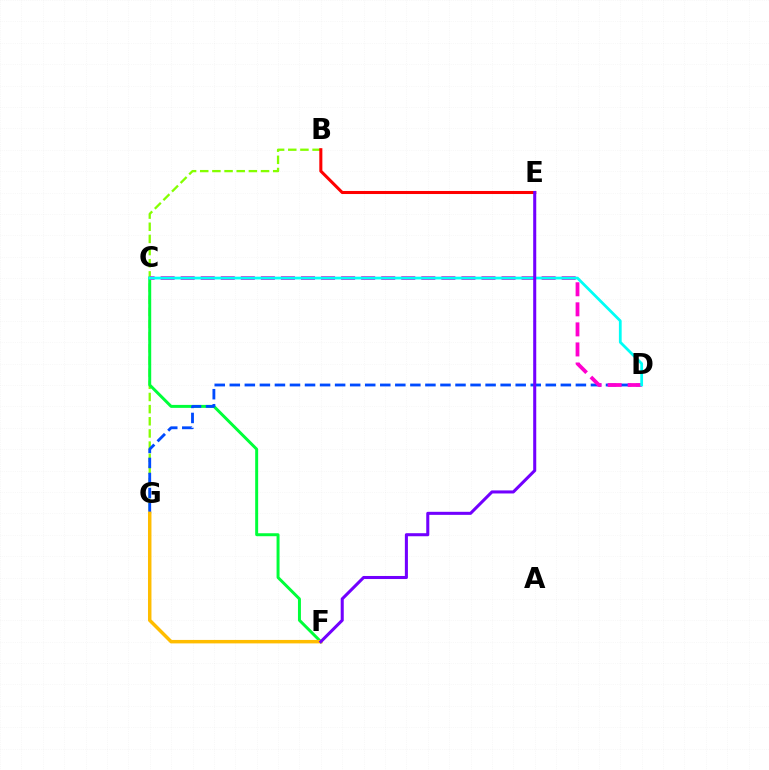{('B', 'G'): [{'color': '#84ff00', 'line_style': 'dashed', 'thickness': 1.65}], ('C', 'F'): [{'color': '#00ff39', 'line_style': 'solid', 'thickness': 2.14}], ('D', 'G'): [{'color': '#004bff', 'line_style': 'dashed', 'thickness': 2.04}], ('F', 'G'): [{'color': '#ffbd00', 'line_style': 'solid', 'thickness': 2.5}], ('C', 'D'): [{'color': '#ff00cf', 'line_style': 'dashed', 'thickness': 2.72}, {'color': '#00fff6', 'line_style': 'solid', 'thickness': 2.0}], ('B', 'E'): [{'color': '#ff0000', 'line_style': 'solid', 'thickness': 2.2}], ('E', 'F'): [{'color': '#7200ff', 'line_style': 'solid', 'thickness': 2.2}]}